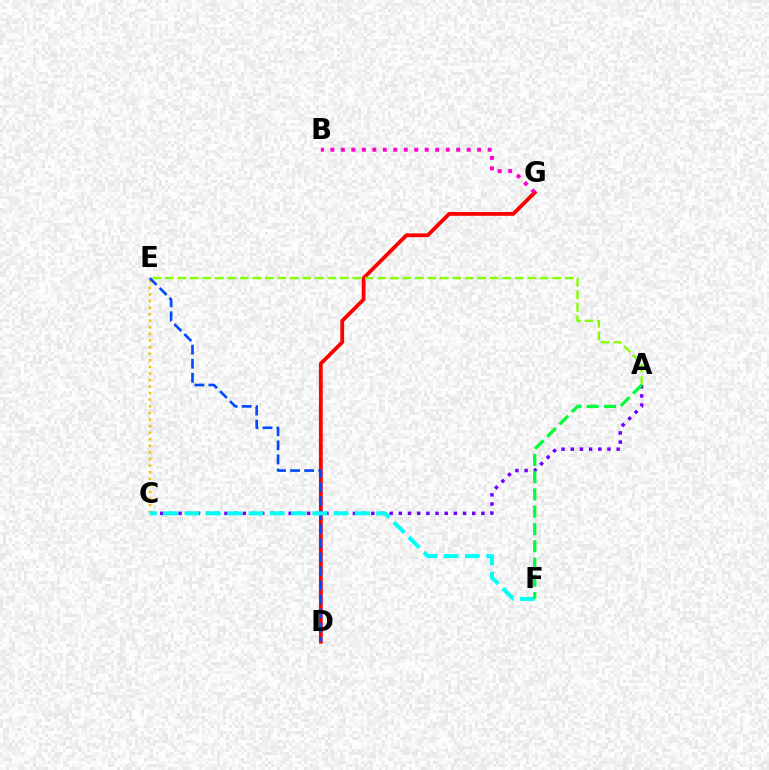{('C', 'E'): [{'color': '#ffbd00', 'line_style': 'dotted', 'thickness': 1.79}], ('D', 'G'): [{'color': '#ff0000', 'line_style': 'solid', 'thickness': 2.73}], ('A', 'C'): [{'color': '#7200ff', 'line_style': 'dotted', 'thickness': 2.49}], ('A', 'E'): [{'color': '#84ff00', 'line_style': 'dashed', 'thickness': 1.7}], ('D', 'E'): [{'color': '#004bff', 'line_style': 'dashed', 'thickness': 1.91}], ('B', 'G'): [{'color': '#ff00cf', 'line_style': 'dotted', 'thickness': 2.85}], ('C', 'F'): [{'color': '#00fff6', 'line_style': 'dashed', 'thickness': 2.89}], ('A', 'F'): [{'color': '#00ff39', 'line_style': 'dashed', 'thickness': 2.35}]}